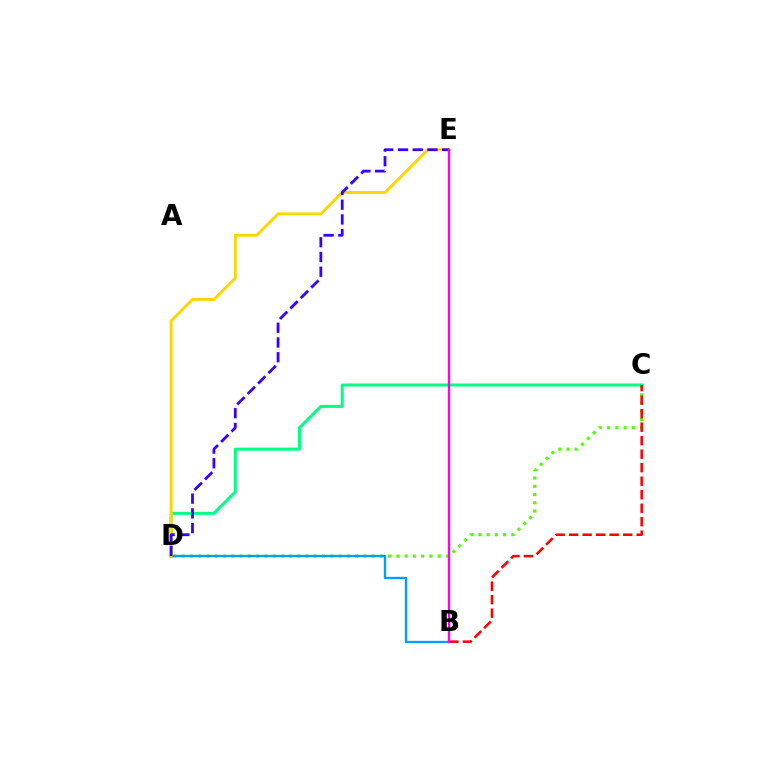{('C', 'D'): [{'color': '#4fff00', 'line_style': 'dotted', 'thickness': 2.24}, {'color': '#00ff86', 'line_style': 'solid', 'thickness': 2.18}], ('B', 'D'): [{'color': '#009eff', 'line_style': 'solid', 'thickness': 1.68}], ('D', 'E'): [{'color': '#ffd500', 'line_style': 'solid', 'thickness': 2.09}, {'color': '#3700ff', 'line_style': 'dashed', 'thickness': 2.0}], ('B', 'C'): [{'color': '#ff0000', 'line_style': 'dashed', 'thickness': 1.83}], ('B', 'E'): [{'color': '#ff00ed', 'line_style': 'solid', 'thickness': 1.71}]}